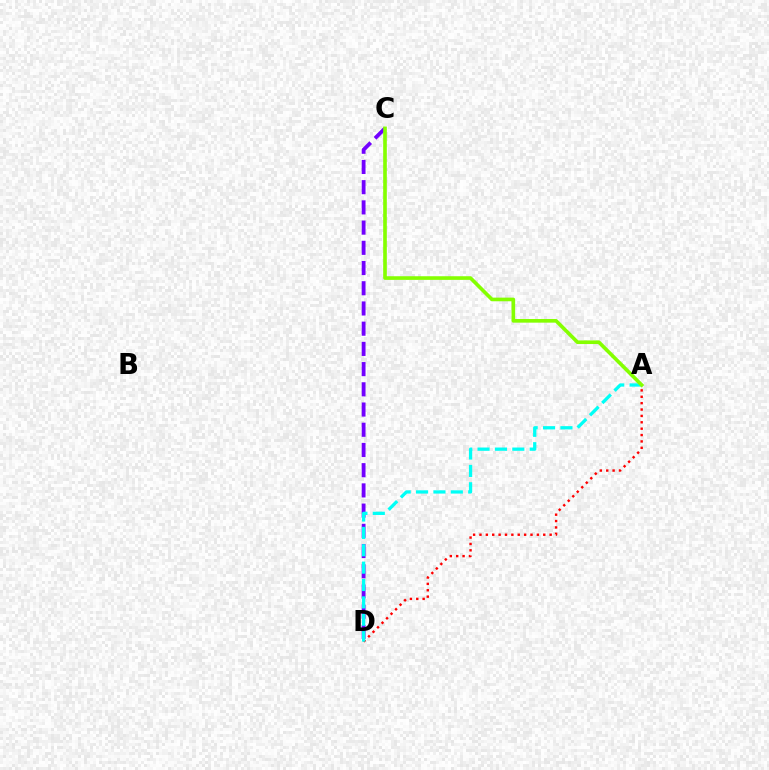{('A', 'D'): [{'color': '#ff0000', 'line_style': 'dotted', 'thickness': 1.73}, {'color': '#00fff6', 'line_style': 'dashed', 'thickness': 2.36}], ('C', 'D'): [{'color': '#7200ff', 'line_style': 'dashed', 'thickness': 2.75}], ('A', 'C'): [{'color': '#84ff00', 'line_style': 'solid', 'thickness': 2.62}]}